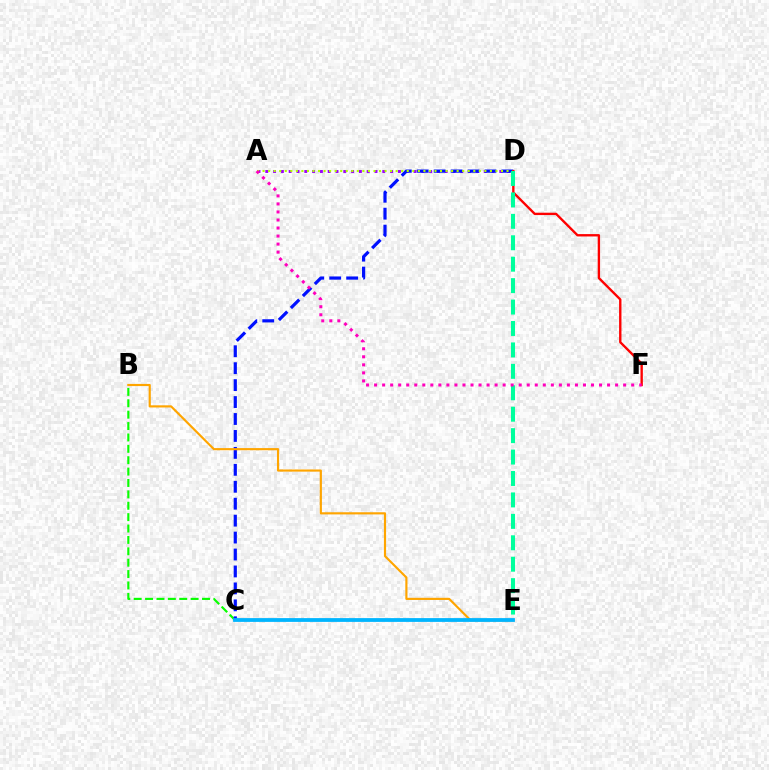{('B', 'C'): [{'color': '#08ff00', 'line_style': 'dashed', 'thickness': 1.55}], ('A', 'D'): [{'color': '#9b00ff', 'line_style': 'dotted', 'thickness': 2.12}, {'color': '#b3ff00', 'line_style': 'dotted', 'thickness': 1.51}], ('C', 'D'): [{'color': '#0010ff', 'line_style': 'dashed', 'thickness': 2.3}], ('D', 'F'): [{'color': '#ff0000', 'line_style': 'solid', 'thickness': 1.7}], ('D', 'E'): [{'color': '#00ff9d', 'line_style': 'dashed', 'thickness': 2.91}], ('B', 'E'): [{'color': '#ffa500', 'line_style': 'solid', 'thickness': 1.56}], ('C', 'E'): [{'color': '#00b5ff', 'line_style': 'solid', 'thickness': 2.73}], ('A', 'F'): [{'color': '#ff00bd', 'line_style': 'dotted', 'thickness': 2.18}]}